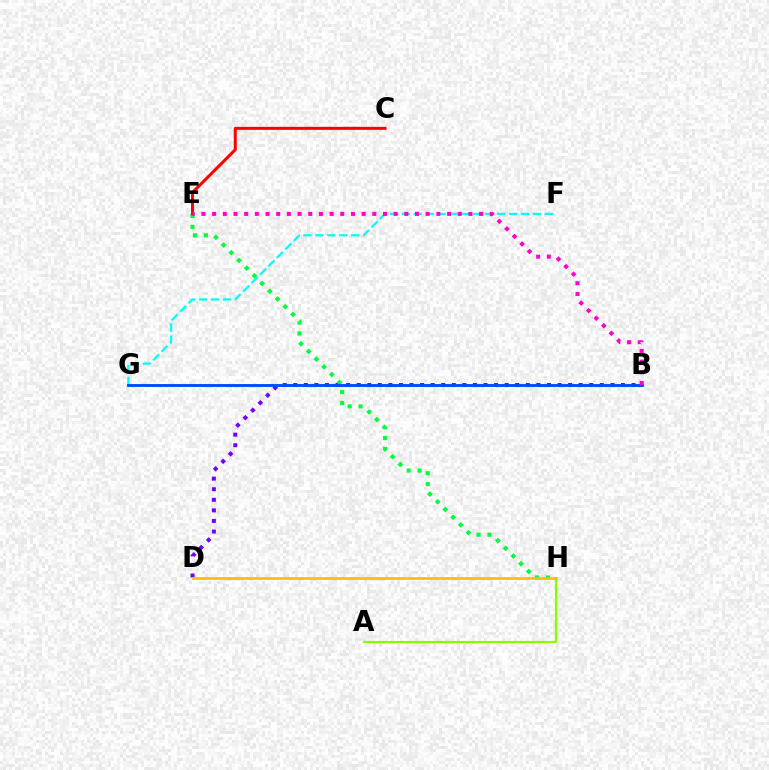{('B', 'D'): [{'color': '#7200ff', 'line_style': 'dotted', 'thickness': 2.87}], ('E', 'H'): [{'color': '#00ff39', 'line_style': 'dotted', 'thickness': 2.96}], ('C', 'E'): [{'color': '#ff0000', 'line_style': 'solid', 'thickness': 2.17}], ('A', 'H'): [{'color': '#84ff00', 'line_style': 'solid', 'thickness': 1.56}], ('D', 'H'): [{'color': '#ffbd00', 'line_style': 'solid', 'thickness': 1.95}], ('F', 'G'): [{'color': '#00fff6', 'line_style': 'dashed', 'thickness': 1.62}], ('B', 'G'): [{'color': '#004bff', 'line_style': 'solid', 'thickness': 2.08}], ('B', 'E'): [{'color': '#ff00cf', 'line_style': 'dotted', 'thickness': 2.9}]}